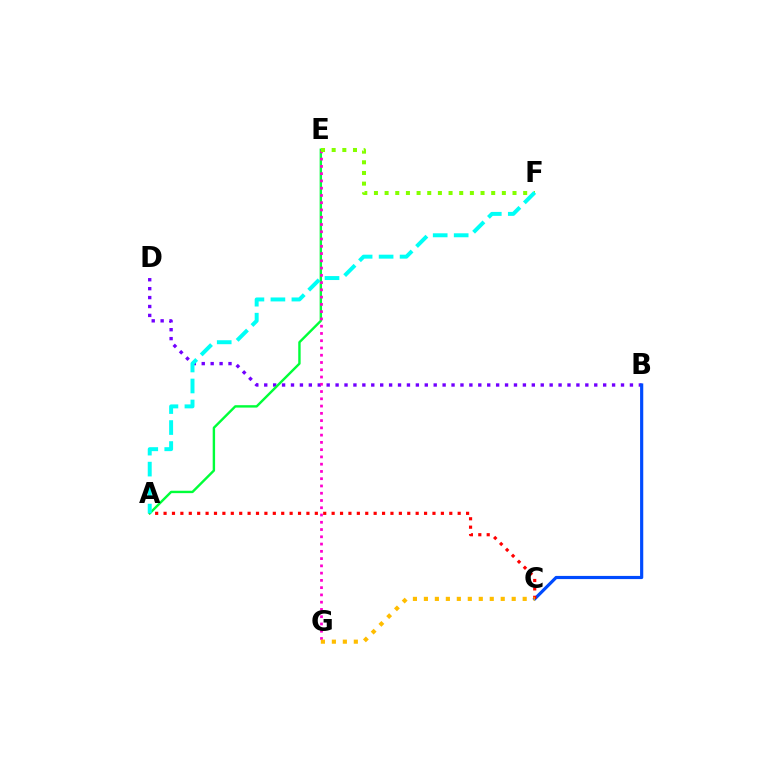{('B', 'D'): [{'color': '#7200ff', 'line_style': 'dotted', 'thickness': 2.42}], ('A', 'E'): [{'color': '#00ff39', 'line_style': 'solid', 'thickness': 1.73}], ('B', 'C'): [{'color': '#004bff', 'line_style': 'solid', 'thickness': 2.29}], ('E', 'G'): [{'color': '#ff00cf', 'line_style': 'dotted', 'thickness': 1.97}], ('A', 'C'): [{'color': '#ff0000', 'line_style': 'dotted', 'thickness': 2.28}], ('E', 'F'): [{'color': '#84ff00', 'line_style': 'dotted', 'thickness': 2.9}], ('C', 'G'): [{'color': '#ffbd00', 'line_style': 'dotted', 'thickness': 2.98}], ('A', 'F'): [{'color': '#00fff6', 'line_style': 'dashed', 'thickness': 2.85}]}